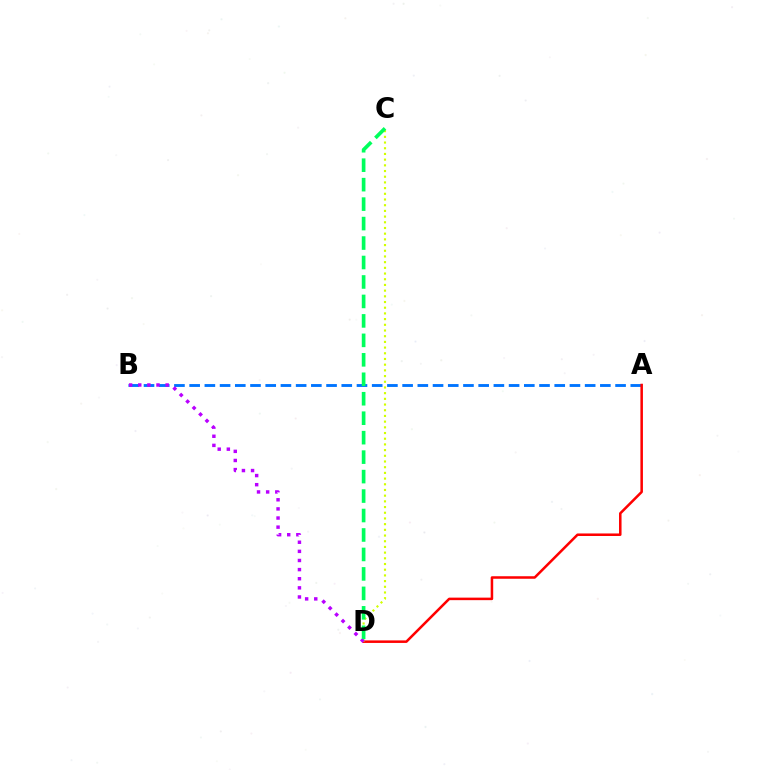{('A', 'B'): [{'color': '#0074ff', 'line_style': 'dashed', 'thickness': 2.07}], ('A', 'D'): [{'color': '#ff0000', 'line_style': 'solid', 'thickness': 1.82}], ('C', 'D'): [{'color': '#d1ff00', 'line_style': 'dotted', 'thickness': 1.55}, {'color': '#00ff5c', 'line_style': 'dashed', 'thickness': 2.64}], ('B', 'D'): [{'color': '#b900ff', 'line_style': 'dotted', 'thickness': 2.48}]}